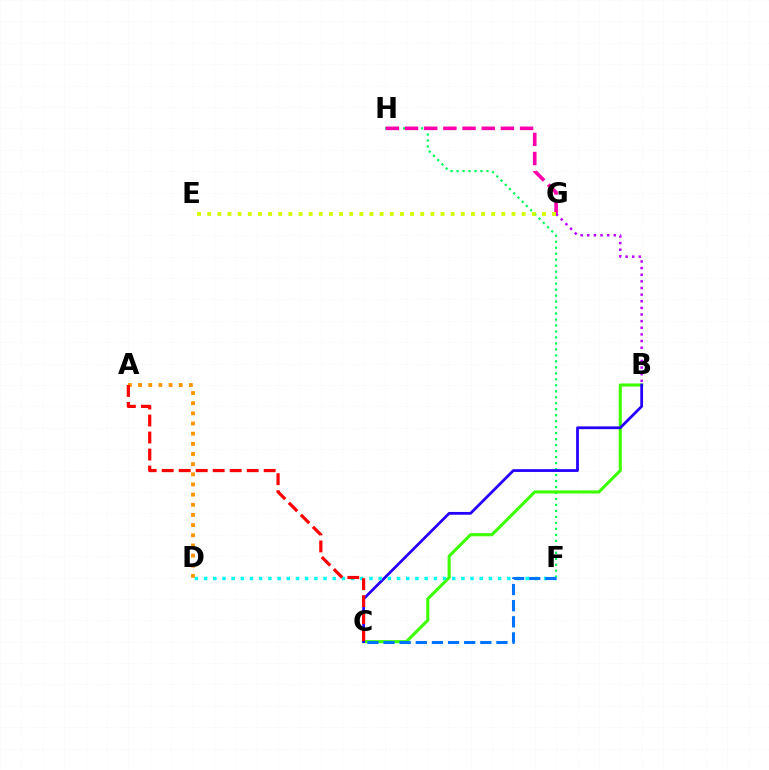{('F', 'H'): [{'color': '#00ff5c', 'line_style': 'dotted', 'thickness': 1.63}], ('A', 'D'): [{'color': '#ff9400', 'line_style': 'dotted', 'thickness': 2.76}], ('B', 'C'): [{'color': '#3dff00', 'line_style': 'solid', 'thickness': 2.23}, {'color': '#2500ff', 'line_style': 'solid', 'thickness': 1.99}], ('G', 'H'): [{'color': '#ff00ac', 'line_style': 'dashed', 'thickness': 2.6}], ('B', 'G'): [{'color': '#b900ff', 'line_style': 'dotted', 'thickness': 1.8}], ('D', 'F'): [{'color': '#00fff6', 'line_style': 'dotted', 'thickness': 2.5}], ('E', 'G'): [{'color': '#d1ff00', 'line_style': 'dotted', 'thickness': 2.76}], ('A', 'C'): [{'color': '#ff0000', 'line_style': 'dashed', 'thickness': 2.31}], ('C', 'F'): [{'color': '#0074ff', 'line_style': 'dashed', 'thickness': 2.19}]}